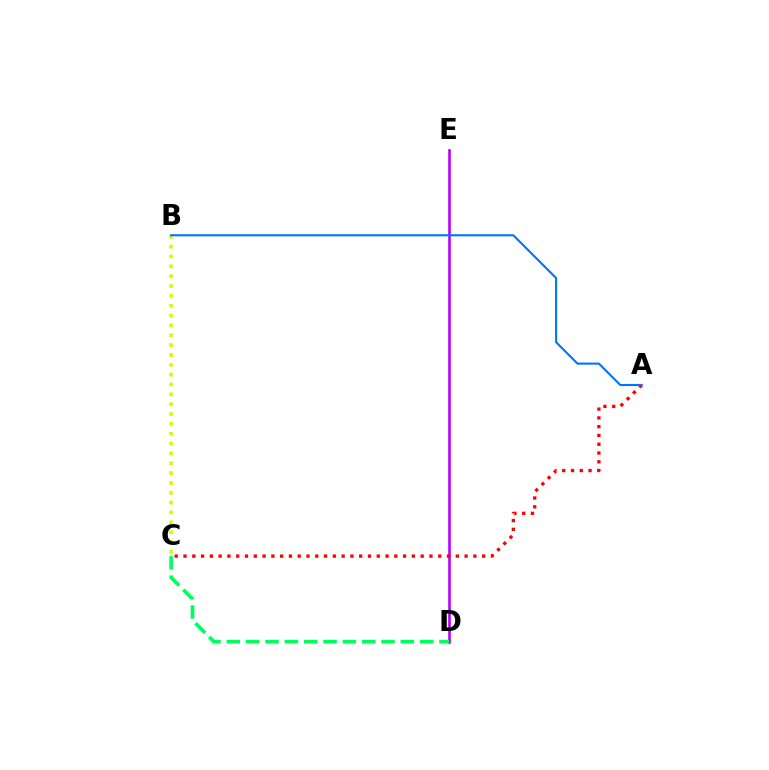{('D', 'E'): [{'color': '#b900ff', 'line_style': 'solid', 'thickness': 1.9}], ('C', 'D'): [{'color': '#00ff5c', 'line_style': 'dashed', 'thickness': 2.63}], ('A', 'C'): [{'color': '#ff0000', 'line_style': 'dotted', 'thickness': 2.39}], ('B', 'C'): [{'color': '#d1ff00', 'line_style': 'dotted', 'thickness': 2.67}], ('A', 'B'): [{'color': '#0074ff', 'line_style': 'solid', 'thickness': 1.51}]}